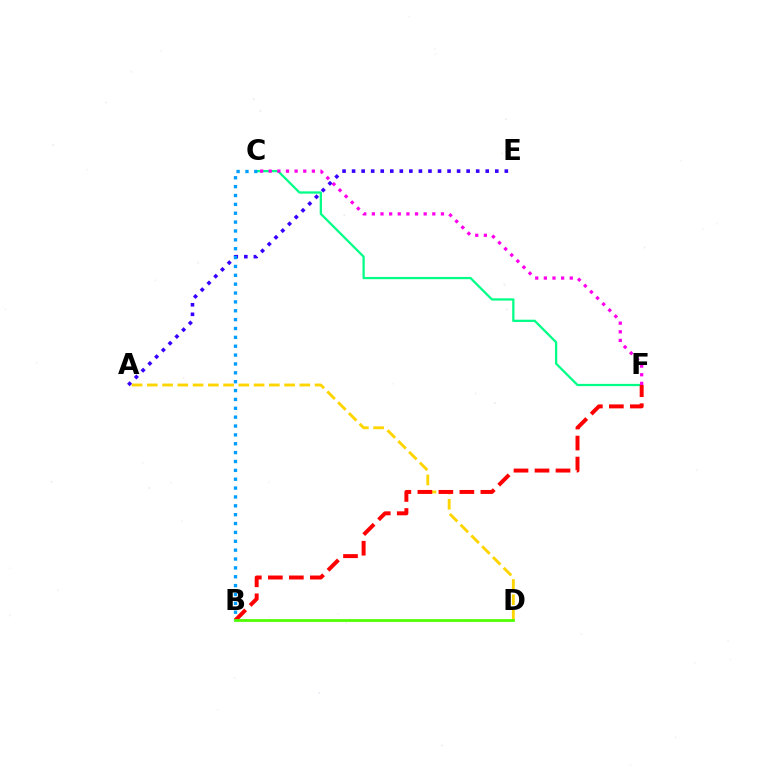{('A', 'D'): [{'color': '#ffd500', 'line_style': 'dashed', 'thickness': 2.07}], ('C', 'F'): [{'color': '#00ff86', 'line_style': 'solid', 'thickness': 1.62}, {'color': '#ff00ed', 'line_style': 'dotted', 'thickness': 2.35}], ('B', 'F'): [{'color': '#ff0000', 'line_style': 'dashed', 'thickness': 2.85}], ('A', 'E'): [{'color': '#3700ff', 'line_style': 'dotted', 'thickness': 2.59}], ('B', 'C'): [{'color': '#009eff', 'line_style': 'dotted', 'thickness': 2.41}], ('B', 'D'): [{'color': '#4fff00', 'line_style': 'solid', 'thickness': 1.98}]}